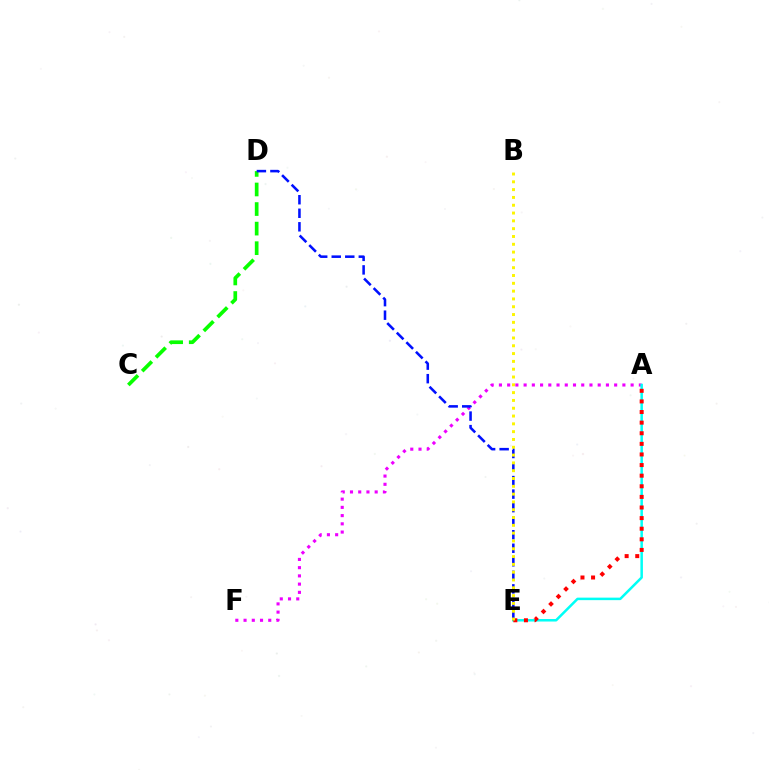{('A', 'F'): [{'color': '#ee00ff', 'line_style': 'dotted', 'thickness': 2.24}], ('A', 'E'): [{'color': '#00fff6', 'line_style': 'solid', 'thickness': 1.81}, {'color': '#ff0000', 'line_style': 'dotted', 'thickness': 2.88}], ('C', 'D'): [{'color': '#08ff00', 'line_style': 'dashed', 'thickness': 2.66}], ('D', 'E'): [{'color': '#0010ff', 'line_style': 'dashed', 'thickness': 1.84}], ('B', 'E'): [{'color': '#fcf500', 'line_style': 'dotted', 'thickness': 2.12}]}